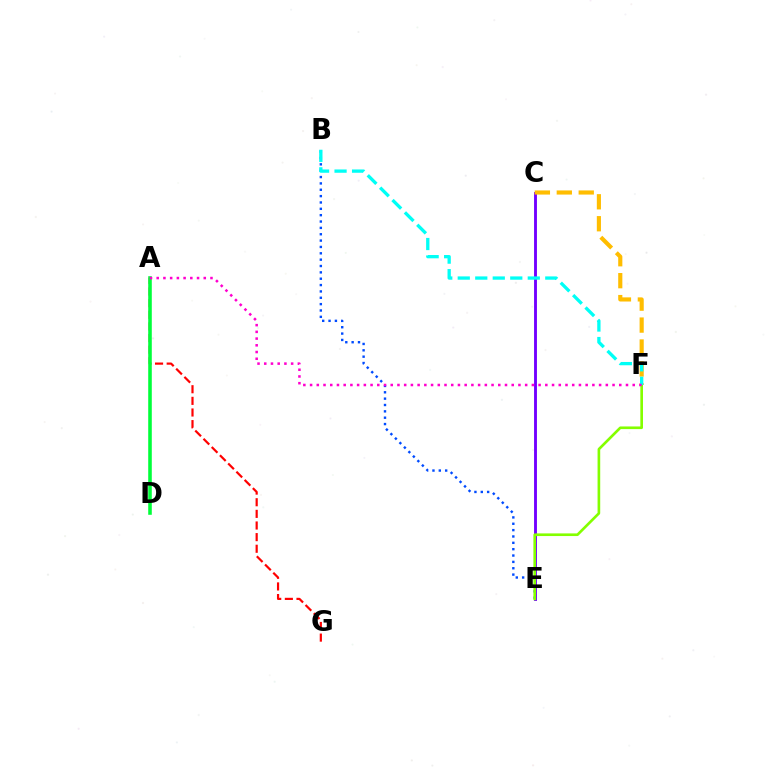{('C', 'E'): [{'color': '#7200ff', 'line_style': 'solid', 'thickness': 2.08}], ('C', 'F'): [{'color': '#ffbd00', 'line_style': 'dashed', 'thickness': 2.98}], ('A', 'G'): [{'color': '#ff0000', 'line_style': 'dashed', 'thickness': 1.58}], ('B', 'E'): [{'color': '#004bff', 'line_style': 'dotted', 'thickness': 1.73}], ('A', 'D'): [{'color': '#00ff39', 'line_style': 'solid', 'thickness': 2.57}], ('E', 'F'): [{'color': '#84ff00', 'line_style': 'solid', 'thickness': 1.91}], ('B', 'F'): [{'color': '#00fff6', 'line_style': 'dashed', 'thickness': 2.38}], ('A', 'F'): [{'color': '#ff00cf', 'line_style': 'dotted', 'thickness': 1.83}]}